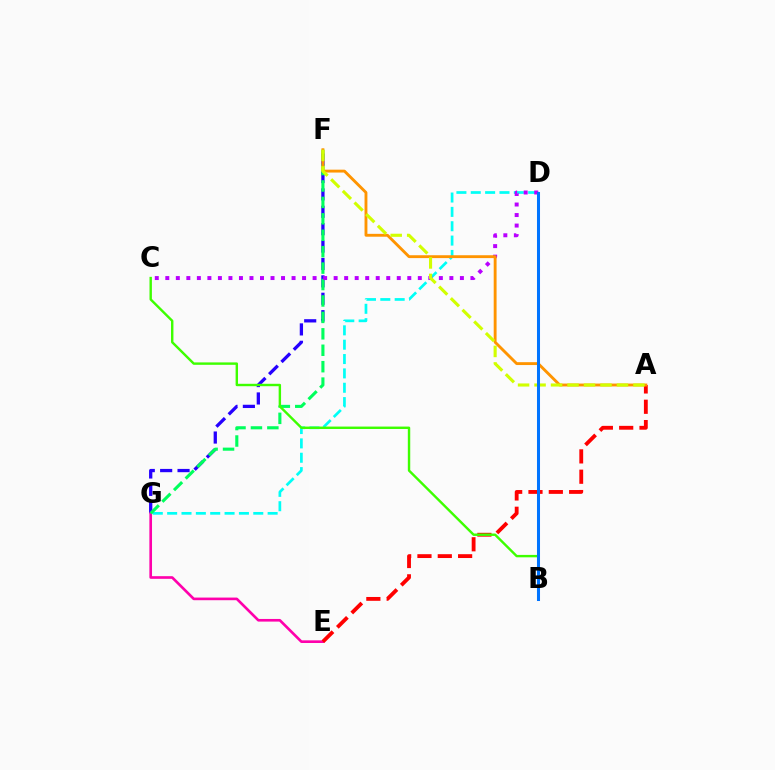{('D', 'G'): [{'color': '#00fff6', 'line_style': 'dashed', 'thickness': 1.95}], ('F', 'G'): [{'color': '#2500ff', 'line_style': 'dashed', 'thickness': 2.36}, {'color': '#00ff5c', 'line_style': 'dashed', 'thickness': 2.23}], ('E', 'G'): [{'color': '#ff00ac', 'line_style': 'solid', 'thickness': 1.91}], ('A', 'E'): [{'color': '#ff0000', 'line_style': 'dashed', 'thickness': 2.76}], ('C', 'D'): [{'color': '#b900ff', 'line_style': 'dotted', 'thickness': 2.86}], ('B', 'C'): [{'color': '#3dff00', 'line_style': 'solid', 'thickness': 1.74}], ('A', 'F'): [{'color': '#ff9400', 'line_style': 'solid', 'thickness': 2.06}, {'color': '#d1ff00', 'line_style': 'dashed', 'thickness': 2.24}], ('B', 'D'): [{'color': '#0074ff', 'line_style': 'solid', 'thickness': 2.18}]}